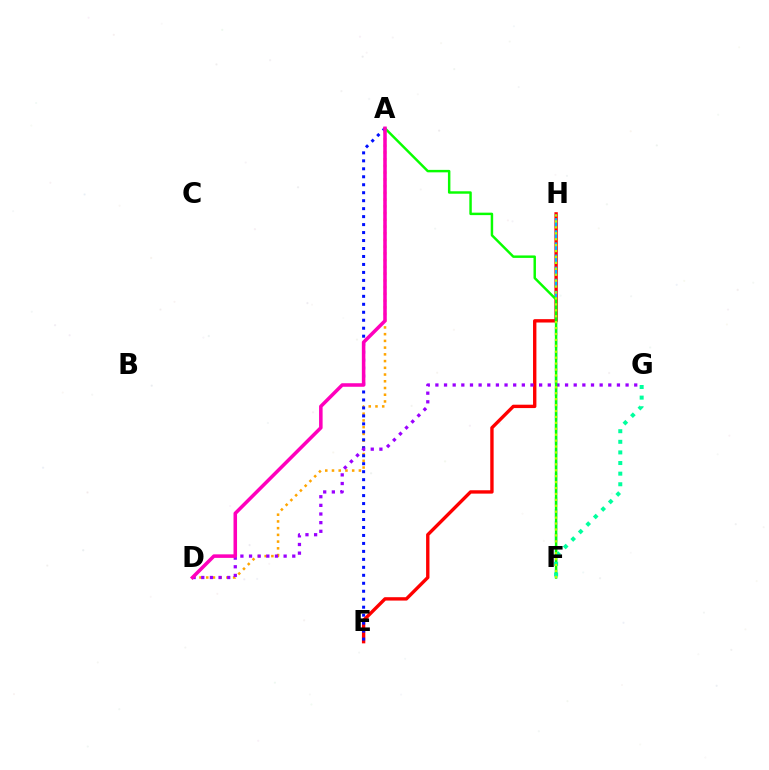{('E', 'H'): [{'color': '#ff0000', 'line_style': 'solid', 'thickness': 2.43}], ('F', 'H'): [{'color': '#00b5ff', 'line_style': 'dashed', 'thickness': 1.65}, {'color': '#b3ff00', 'line_style': 'dotted', 'thickness': 1.61}], ('A', 'D'): [{'color': '#ffa500', 'line_style': 'dotted', 'thickness': 1.83}, {'color': '#ff00bd', 'line_style': 'solid', 'thickness': 2.55}], ('A', 'E'): [{'color': '#0010ff', 'line_style': 'dotted', 'thickness': 2.17}], ('D', 'G'): [{'color': '#9b00ff', 'line_style': 'dotted', 'thickness': 2.35}], ('A', 'F'): [{'color': '#08ff00', 'line_style': 'solid', 'thickness': 1.77}], ('F', 'G'): [{'color': '#00ff9d', 'line_style': 'dotted', 'thickness': 2.88}]}